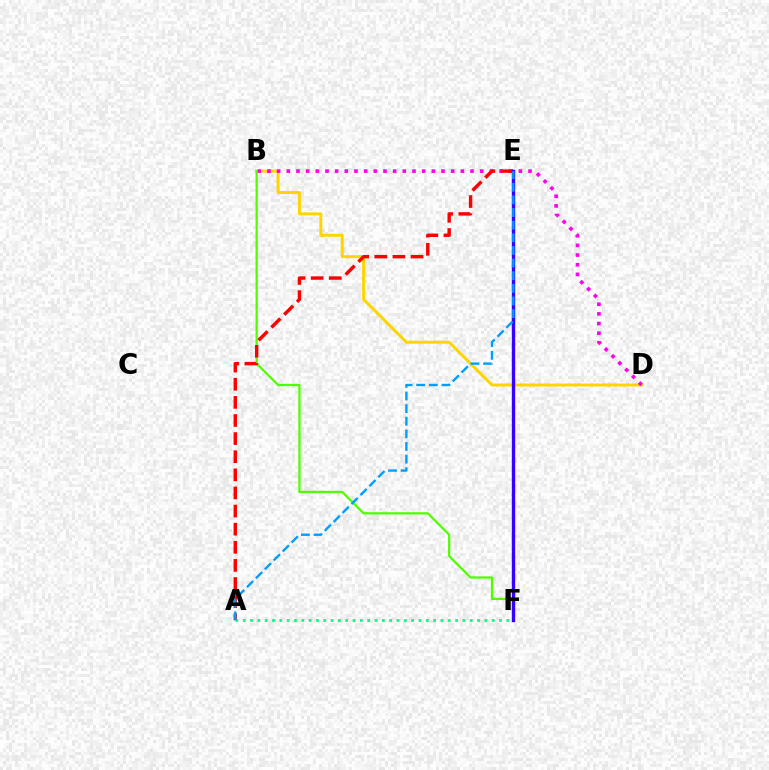{('B', 'D'): [{'color': '#ffd500', 'line_style': 'solid', 'thickness': 2.14}, {'color': '#ff00ed', 'line_style': 'dotted', 'thickness': 2.63}], ('B', 'F'): [{'color': '#4fff00', 'line_style': 'solid', 'thickness': 1.62}], ('A', 'E'): [{'color': '#ff0000', 'line_style': 'dashed', 'thickness': 2.46}, {'color': '#009eff', 'line_style': 'dashed', 'thickness': 1.72}], ('E', 'F'): [{'color': '#3700ff', 'line_style': 'solid', 'thickness': 2.44}], ('A', 'F'): [{'color': '#00ff86', 'line_style': 'dotted', 'thickness': 1.99}]}